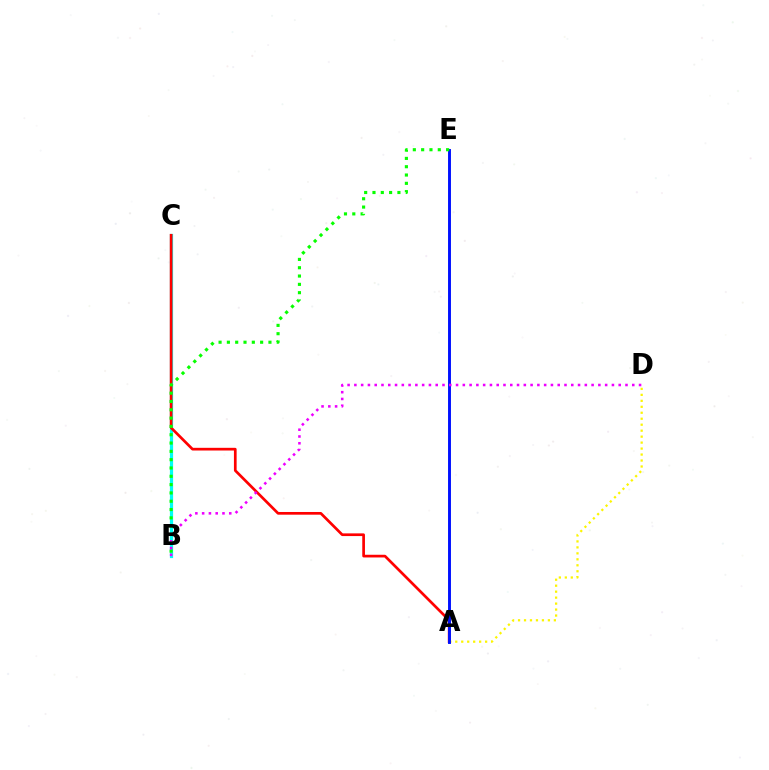{('A', 'D'): [{'color': '#fcf500', 'line_style': 'dotted', 'thickness': 1.62}], ('B', 'C'): [{'color': '#00fff6', 'line_style': 'solid', 'thickness': 2.32}], ('A', 'C'): [{'color': '#ff0000', 'line_style': 'solid', 'thickness': 1.94}], ('A', 'E'): [{'color': '#0010ff', 'line_style': 'solid', 'thickness': 2.1}], ('B', 'E'): [{'color': '#08ff00', 'line_style': 'dotted', 'thickness': 2.26}], ('B', 'D'): [{'color': '#ee00ff', 'line_style': 'dotted', 'thickness': 1.84}]}